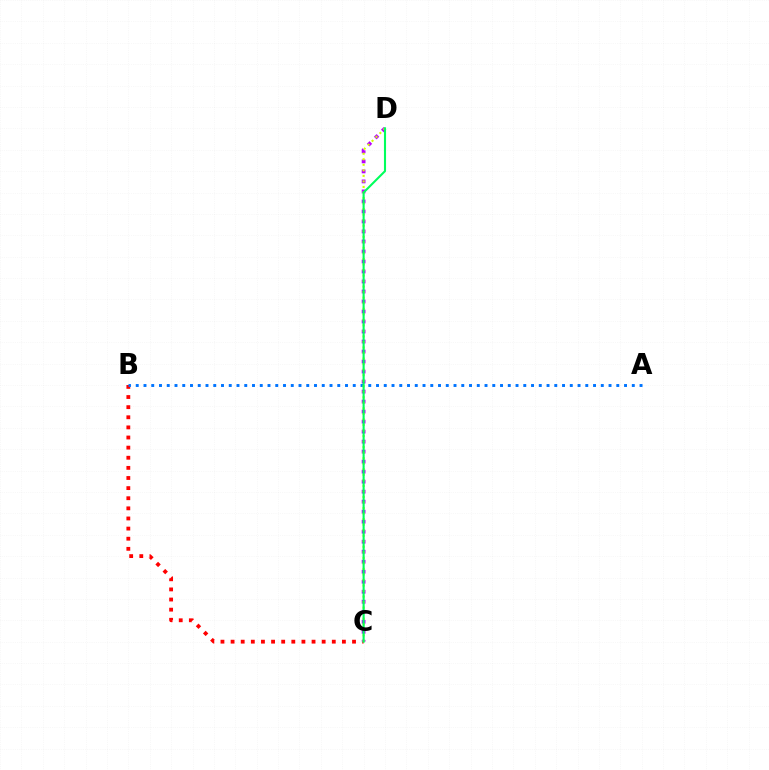{('B', 'C'): [{'color': '#ff0000', 'line_style': 'dotted', 'thickness': 2.75}], ('C', 'D'): [{'color': '#b900ff', 'line_style': 'dotted', 'thickness': 2.72}, {'color': '#d1ff00', 'line_style': 'dotted', 'thickness': 1.5}, {'color': '#00ff5c', 'line_style': 'solid', 'thickness': 1.51}], ('A', 'B'): [{'color': '#0074ff', 'line_style': 'dotted', 'thickness': 2.11}]}